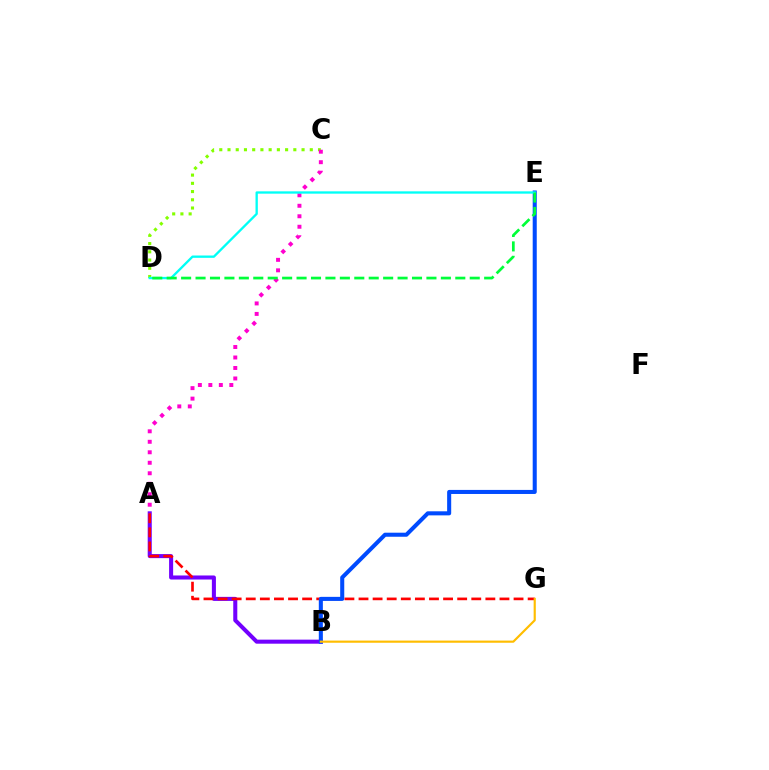{('C', 'D'): [{'color': '#84ff00', 'line_style': 'dotted', 'thickness': 2.24}], ('A', 'B'): [{'color': '#7200ff', 'line_style': 'solid', 'thickness': 2.91}], ('A', 'G'): [{'color': '#ff0000', 'line_style': 'dashed', 'thickness': 1.91}], ('A', 'C'): [{'color': '#ff00cf', 'line_style': 'dotted', 'thickness': 2.85}], ('B', 'E'): [{'color': '#004bff', 'line_style': 'solid', 'thickness': 2.92}], ('B', 'G'): [{'color': '#ffbd00', 'line_style': 'solid', 'thickness': 1.56}], ('D', 'E'): [{'color': '#00fff6', 'line_style': 'solid', 'thickness': 1.68}, {'color': '#00ff39', 'line_style': 'dashed', 'thickness': 1.96}]}